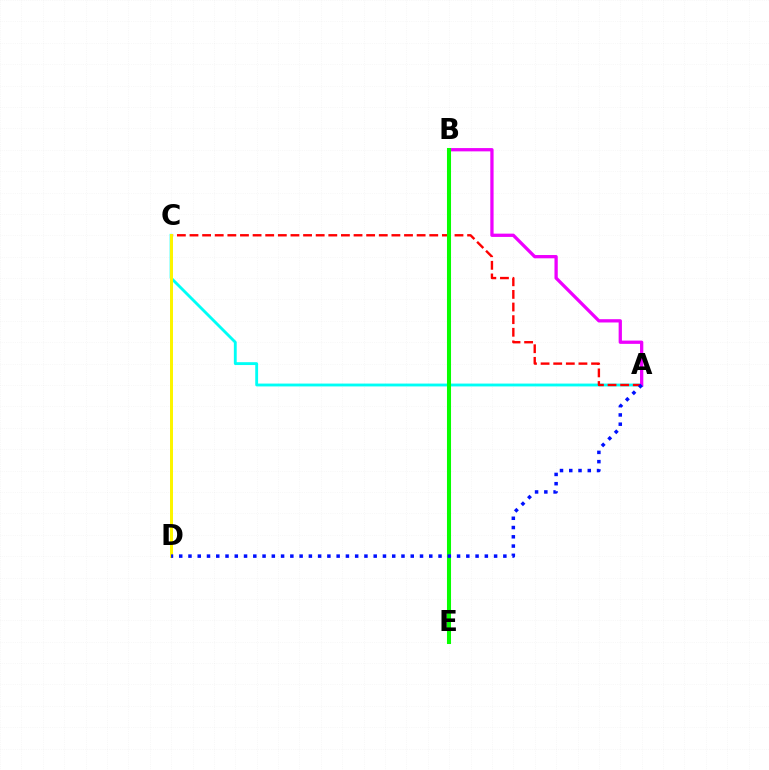{('A', 'C'): [{'color': '#00fff6', 'line_style': 'solid', 'thickness': 2.06}, {'color': '#ff0000', 'line_style': 'dashed', 'thickness': 1.71}], ('A', 'B'): [{'color': '#ee00ff', 'line_style': 'solid', 'thickness': 2.36}], ('C', 'D'): [{'color': '#fcf500', 'line_style': 'solid', 'thickness': 2.16}], ('B', 'E'): [{'color': '#08ff00', 'line_style': 'solid', 'thickness': 2.92}], ('A', 'D'): [{'color': '#0010ff', 'line_style': 'dotted', 'thickness': 2.52}]}